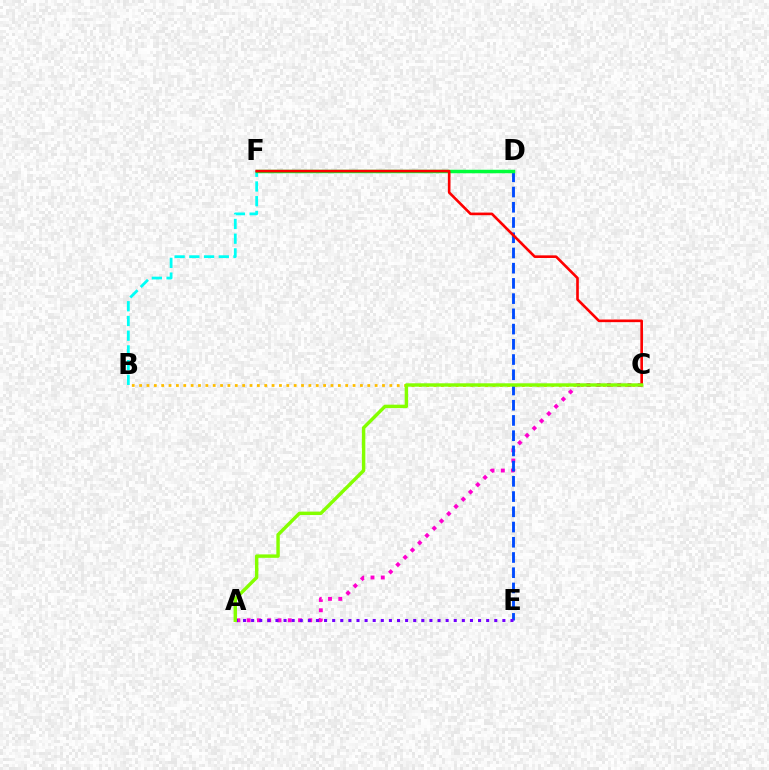{('B', 'C'): [{'color': '#ffbd00', 'line_style': 'dotted', 'thickness': 2.0}], ('B', 'F'): [{'color': '#00fff6', 'line_style': 'dashed', 'thickness': 2.0}], ('A', 'C'): [{'color': '#ff00cf', 'line_style': 'dotted', 'thickness': 2.79}, {'color': '#84ff00', 'line_style': 'solid', 'thickness': 2.46}], ('D', 'E'): [{'color': '#004bff', 'line_style': 'dashed', 'thickness': 2.07}], ('D', 'F'): [{'color': '#00ff39', 'line_style': 'solid', 'thickness': 2.51}], ('C', 'F'): [{'color': '#ff0000', 'line_style': 'solid', 'thickness': 1.89}], ('A', 'E'): [{'color': '#7200ff', 'line_style': 'dotted', 'thickness': 2.2}]}